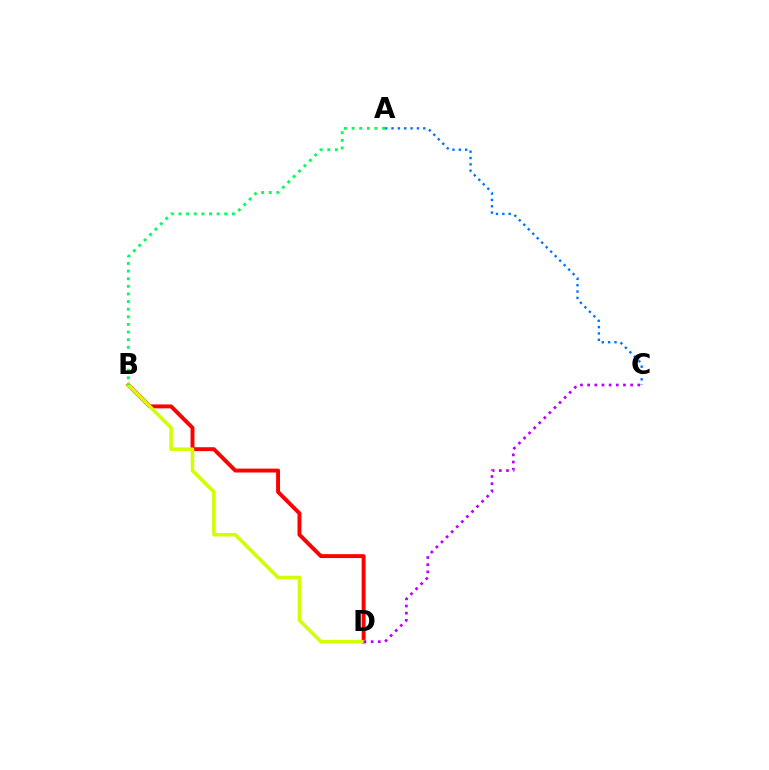{('A', 'C'): [{'color': '#0074ff', 'line_style': 'dotted', 'thickness': 1.72}], ('B', 'D'): [{'color': '#ff0000', 'line_style': 'solid', 'thickness': 2.82}, {'color': '#d1ff00', 'line_style': 'solid', 'thickness': 2.54}], ('C', 'D'): [{'color': '#b900ff', 'line_style': 'dotted', 'thickness': 1.95}], ('A', 'B'): [{'color': '#00ff5c', 'line_style': 'dotted', 'thickness': 2.07}]}